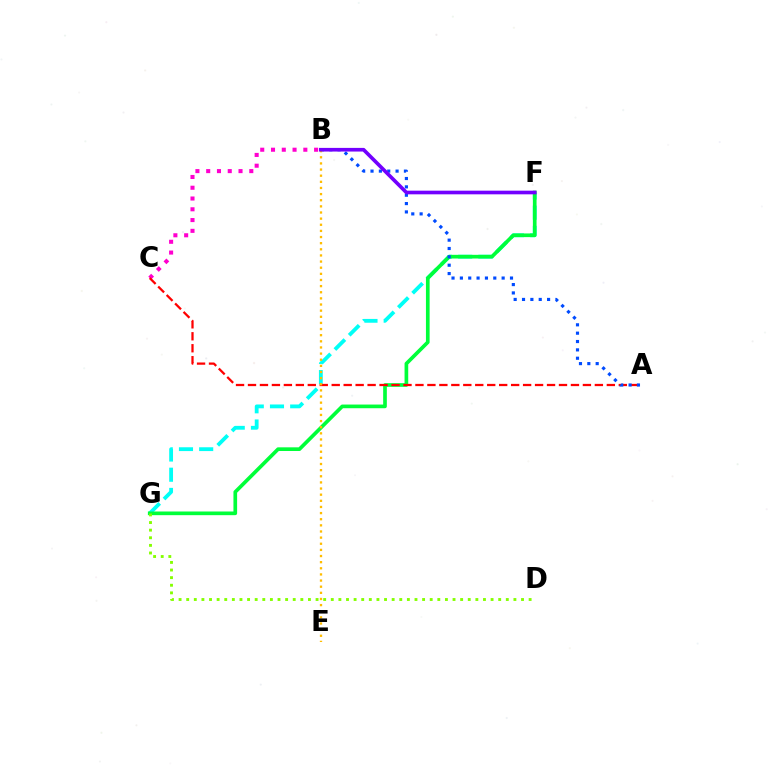{('B', 'C'): [{'color': '#ff00cf', 'line_style': 'dotted', 'thickness': 2.93}], ('F', 'G'): [{'color': '#00fff6', 'line_style': 'dashed', 'thickness': 2.75}, {'color': '#00ff39', 'line_style': 'solid', 'thickness': 2.65}], ('A', 'C'): [{'color': '#ff0000', 'line_style': 'dashed', 'thickness': 1.62}], ('A', 'B'): [{'color': '#004bff', 'line_style': 'dotted', 'thickness': 2.27}], ('D', 'G'): [{'color': '#84ff00', 'line_style': 'dotted', 'thickness': 2.07}], ('B', 'E'): [{'color': '#ffbd00', 'line_style': 'dotted', 'thickness': 1.67}], ('B', 'F'): [{'color': '#7200ff', 'line_style': 'solid', 'thickness': 2.63}]}